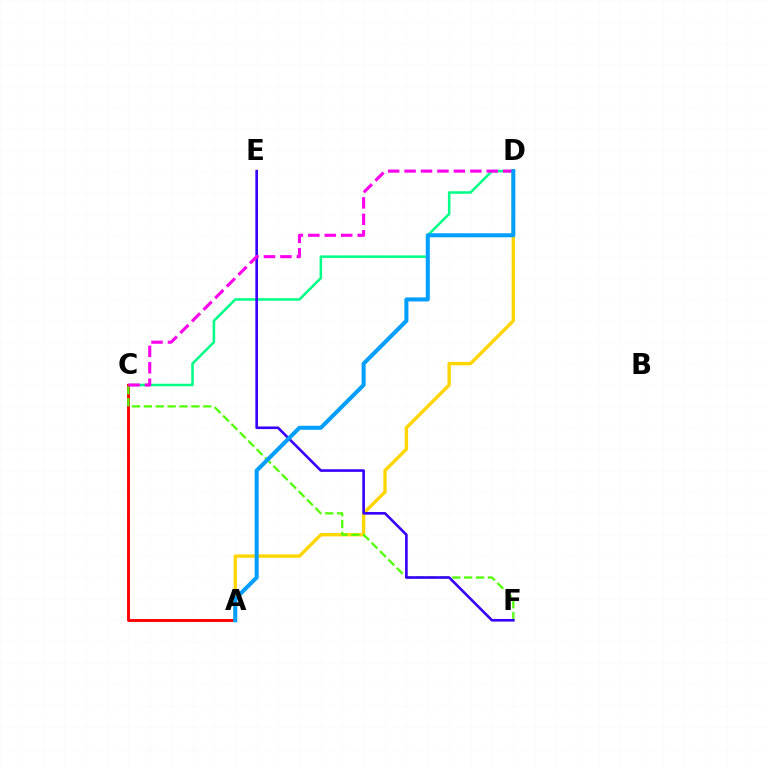{('C', 'D'): [{'color': '#00ff86', 'line_style': 'solid', 'thickness': 1.83}, {'color': '#ff00ed', 'line_style': 'dashed', 'thickness': 2.23}], ('A', 'C'): [{'color': '#ff0000', 'line_style': 'solid', 'thickness': 2.1}], ('A', 'D'): [{'color': '#ffd500', 'line_style': 'solid', 'thickness': 2.42}, {'color': '#009eff', 'line_style': 'solid', 'thickness': 2.9}], ('C', 'F'): [{'color': '#4fff00', 'line_style': 'dashed', 'thickness': 1.61}], ('E', 'F'): [{'color': '#3700ff', 'line_style': 'solid', 'thickness': 1.89}]}